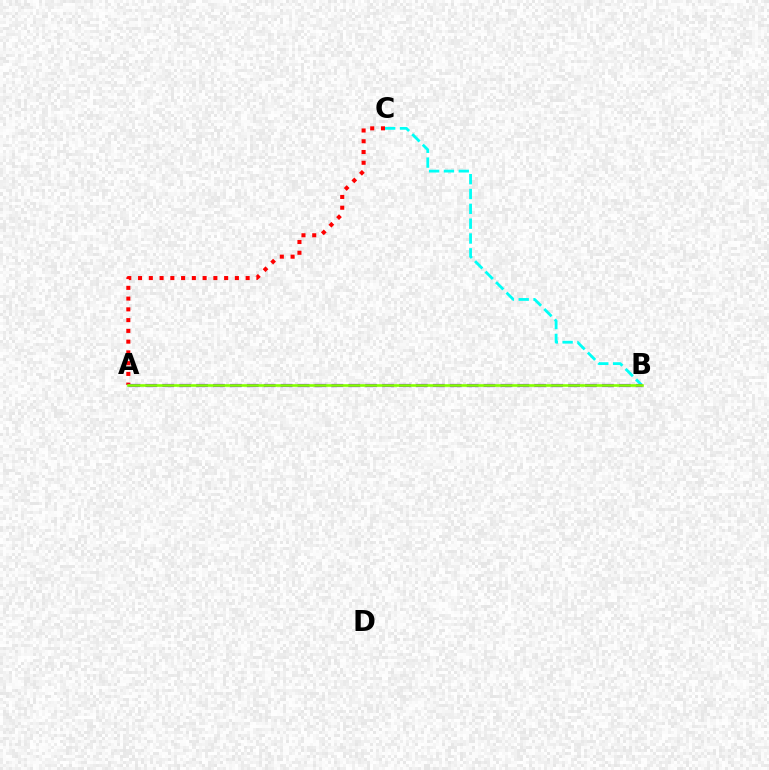{('B', 'C'): [{'color': '#00fff6', 'line_style': 'dashed', 'thickness': 2.02}], ('A', 'C'): [{'color': '#ff0000', 'line_style': 'dotted', 'thickness': 2.92}], ('A', 'B'): [{'color': '#7200ff', 'line_style': 'dashed', 'thickness': 2.3}, {'color': '#84ff00', 'line_style': 'solid', 'thickness': 1.88}]}